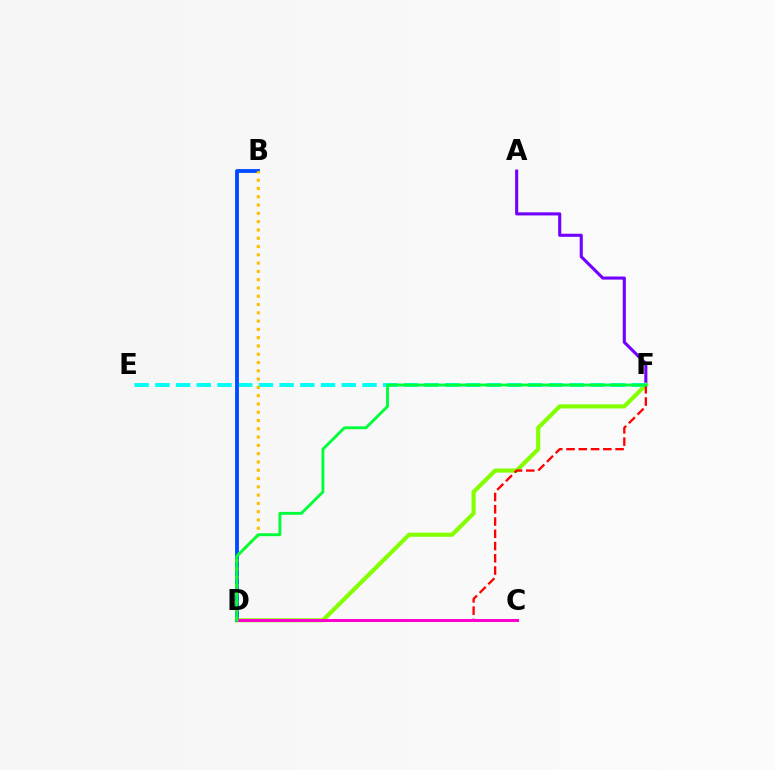{('A', 'F'): [{'color': '#7200ff', 'line_style': 'solid', 'thickness': 2.22}], ('D', 'F'): [{'color': '#84ff00', 'line_style': 'solid', 'thickness': 2.97}, {'color': '#ff0000', 'line_style': 'dashed', 'thickness': 1.67}, {'color': '#00ff39', 'line_style': 'solid', 'thickness': 2.07}], ('E', 'F'): [{'color': '#00fff6', 'line_style': 'dashed', 'thickness': 2.81}], ('B', 'D'): [{'color': '#004bff', 'line_style': 'solid', 'thickness': 2.75}, {'color': '#ffbd00', 'line_style': 'dotted', 'thickness': 2.25}], ('C', 'D'): [{'color': '#ff00cf', 'line_style': 'solid', 'thickness': 2.18}]}